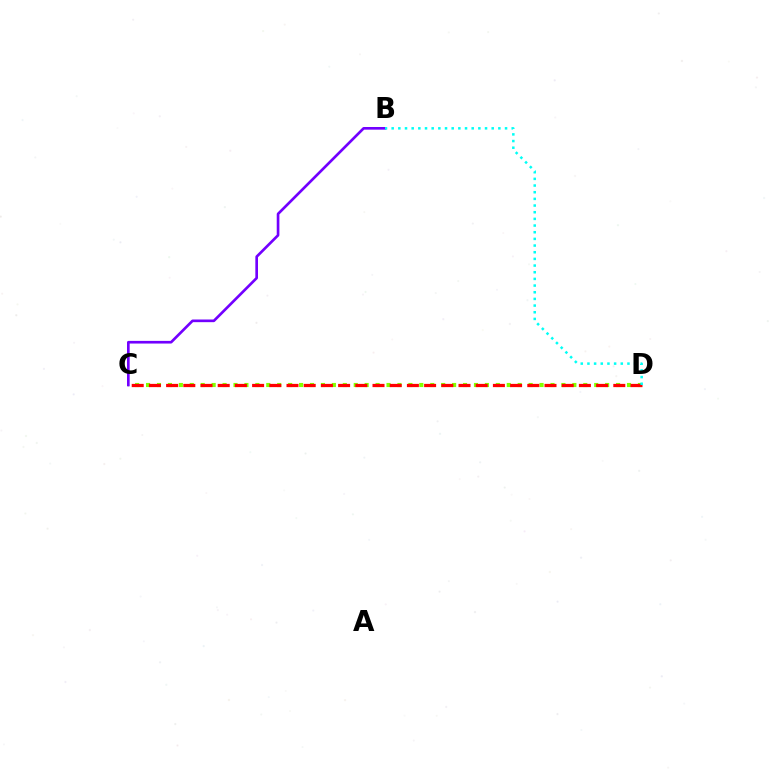{('C', 'D'): [{'color': '#84ff00', 'line_style': 'dotted', 'thickness': 2.97}, {'color': '#ff0000', 'line_style': 'dashed', 'thickness': 2.34}], ('B', 'C'): [{'color': '#7200ff', 'line_style': 'solid', 'thickness': 1.92}], ('B', 'D'): [{'color': '#00fff6', 'line_style': 'dotted', 'thickness': 1.81}]}